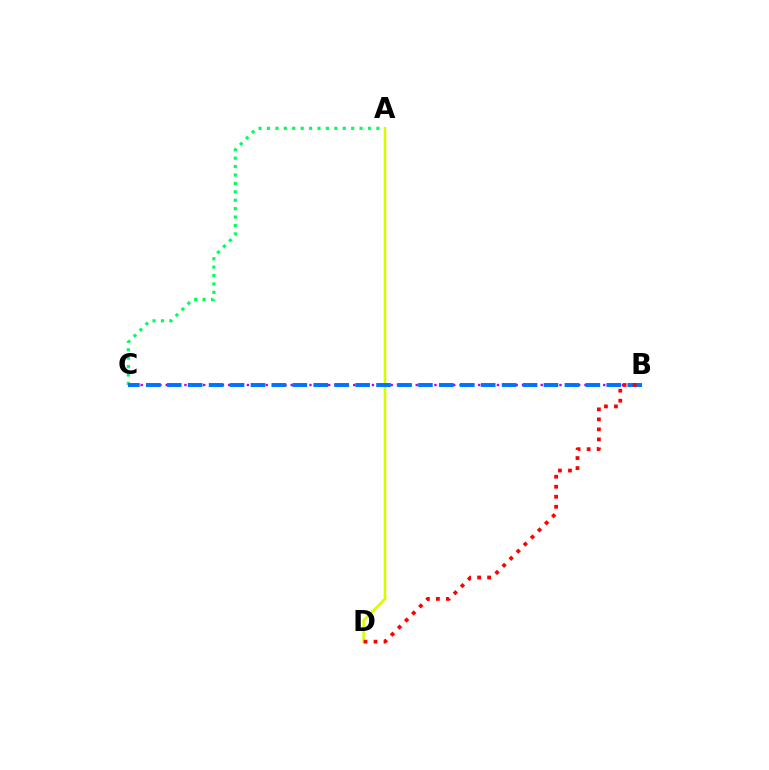{('A', 'C'): [{'color': '#00ff5c', 'line_style': 'dotted', 'thickness': 2.29}], ('A', 'D'): [{'color': '#d1ff00', 'line_style': 'solid', 'thickness': 1.85}], ('B', 'C'): [{'color': '#b900ff', 'line_style': 'dotted', 'thickness': 1.7}, {'color': '#0074ff', 'line_style': 'dashed', 'thickness': 2.84}], ('B', 'D'): [{'color': '#ff0000', 'line_style': 'dotted', 'thickness': 2.72}]}